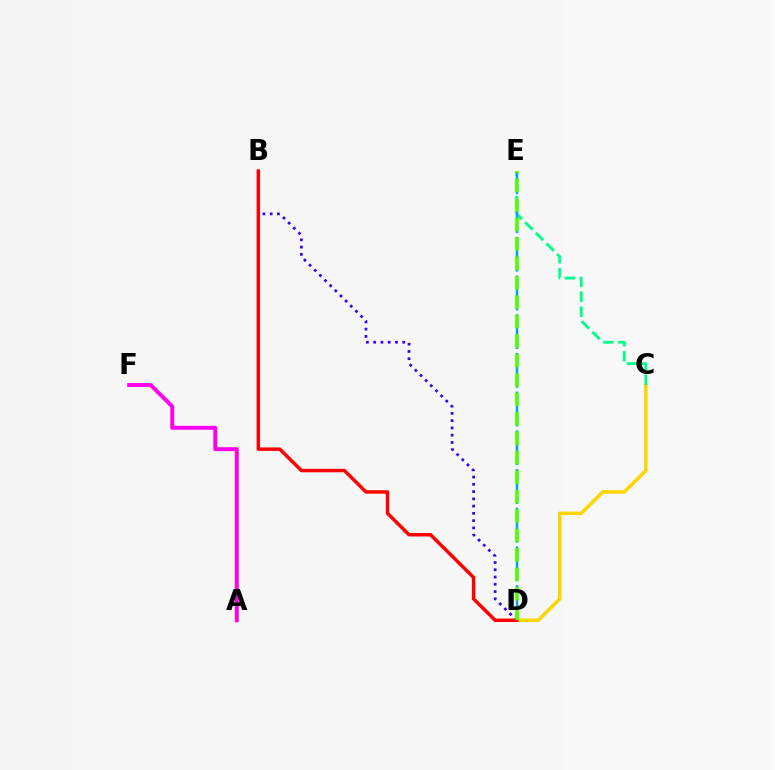{('C', 'D'): [{'color': '#ffd500', 'line_style': 'solid', 'thickness': 2.5}], ('B', 'D'): [{'color': '#3700ff', 'line_style': 'dotted', 'thickness': 1.97}, {'color': '#ff0000', 'line_style': 'solid', 'thickness': 2.48}], ('C', 'E'): [{'color': '#00ff86', 'line_style': 'dashed', 'thickness': 2.04}], ('D', 'E'): [{'color': '#009eff', 'line_style': 'dashed', 'thickness': 1.75}, {'color': '#4fff00', 'line_style': 'dashed', 'thickness': 2.64}], ('A', 'F'): [{'color': '#ff00ed', 'line_style': 'solid', 'thickness': 2.82}]}